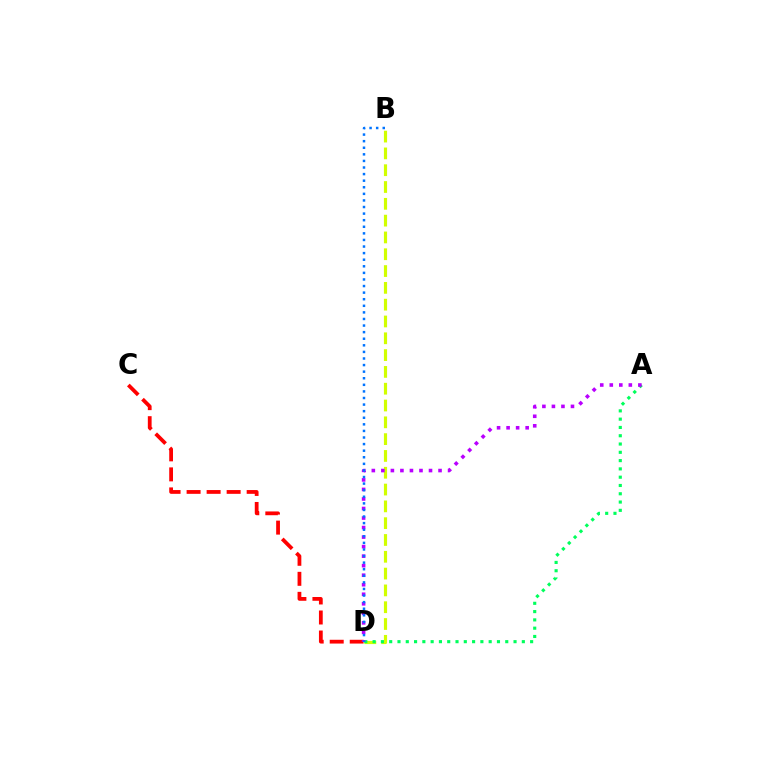{('C', 'D'): [{'color': '#ff0000', 'line_style': 'dashed', 'thickness': 2.72}], ('B', 'D'): [{'color': '#d1ff00', 'line_style': 'dashed', 'thickness': 2.28}, {'color': '#0074ff', 'line_style': 'dotted', 'thickness': 1.79}], ('A', 'D'): [{'color': '#00ff5c', 'line_style': 'dotted', 'thickness': 2.25}, {'color': '#b900ff', 'line_style': 'dotted', 'thickness': 2.59}]}